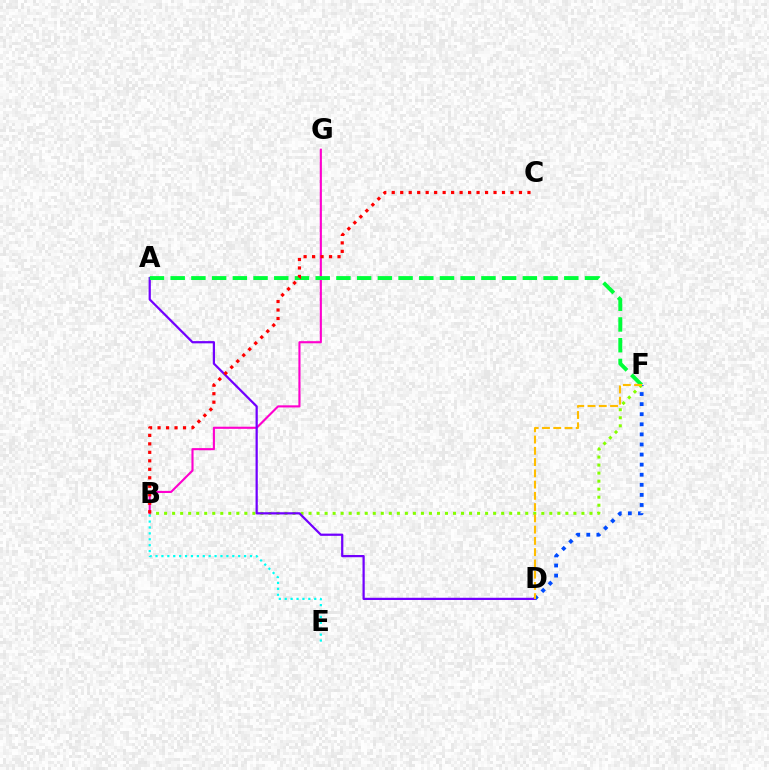{('B', 'F'): [{'color': '#84ff00', 'line_style': 'dotted', 'thickness': 2.18}], ('D', 'F'): [{'color': '#004bff', 'line_style': 'dotted', 'thickness': 2.74}, {'color': '#ffbd00', 'line_style': 'dashed', 'thickness': 1.53}], ('B', 'G'): [{'color': '#ff00cf', 'line_style': 'solid', 'thickness': 1.53}], ('A', 'D'): [{'color': '#7200ff', 'line_style': 'solid', 'thickness': 1.61}], ('A', 'F'): [{'color': '#00ff39', 'line_style': 'dashed', 'thickness': 2.81}], ('B', 'E'): [{'color': '#00fff6', 'line_style': 'dotted', 'thickness': 1.6}], ('B', 'C'): [{'color': '#ff0000', 'line_style': 'dotted', 'thickness': 2.3}]}